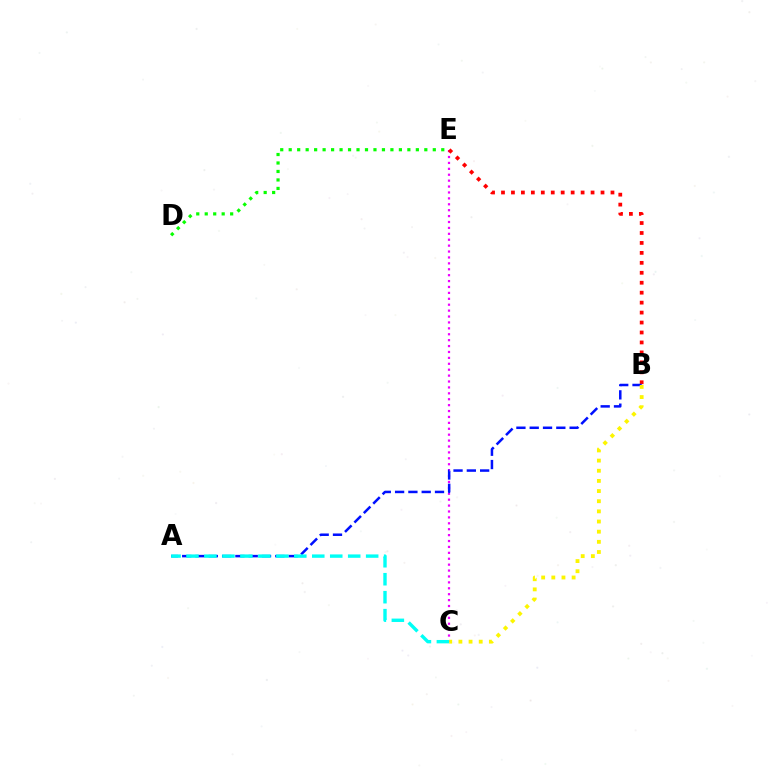{('C', 'E'): [{'color': '#ee00ff', 'line_style': 'dotted', 'thickness': 1.61}], ('B', 'E'): [{'color': '#ff0000', 'line_style': 'dotted', 'thickness': 2.7}], ('A', 'B'): [{'color': '#0010ff', 'line_style': 'dashed', 'thickness': 1.81}], ('A', 'C'): [{'color': '#00fff6', 'line_style': 'dashed', 'thickness': 2.44}], ('B', 'C'): [{'color': '#fcf500', 'line_style': 'dotted', 'thickness': 2.76}], ('D', 'E'): [{'color': '#08ff00', 'line_style': 'dotted', 'thickness': 2.3}]}